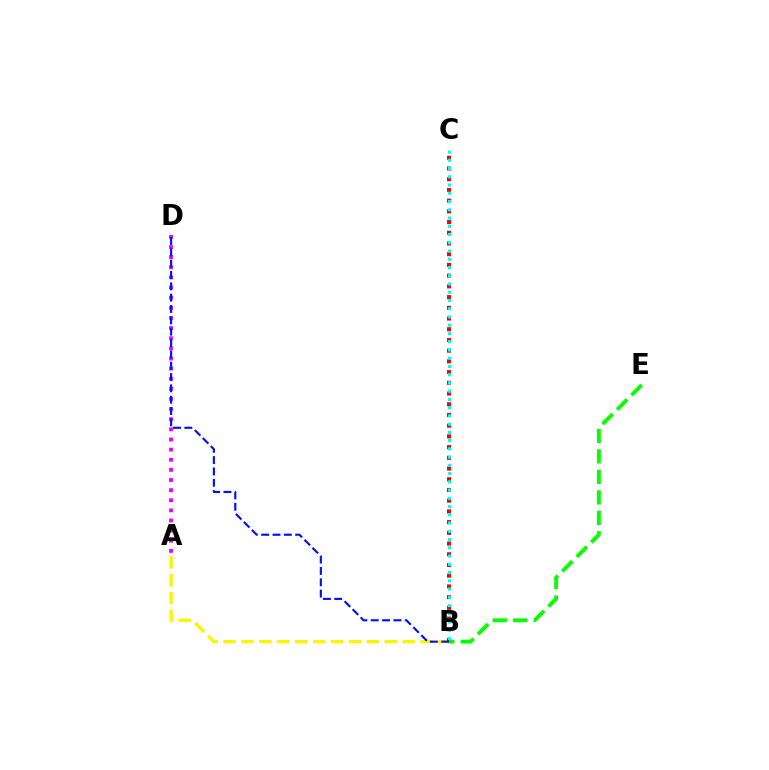{('A', 'D'): [{'color': '#ee00ff', 'line_style': 'dotted', 'thickness': 2.75}], ('A', 'B'): [{'color': '#fcf500', 'line_style': 'dashed', 'thickness': 2.43}], ('B', 'C'): [{'color': '#ff0000', 'line_style': 'dotted', 'thickness': 2.91}, {'color': '#00fff6', 'line_style': 'dotted', 'thickness': 2.24}], ('B', 'E'): [{'color': '#08ff00', 'line_style': 'dashed', 'thickness': 2.78}], ('B', 'D'): [{'color': '#0010ff', 'line_style': 'dashed', 'thickness': 1.54}]}